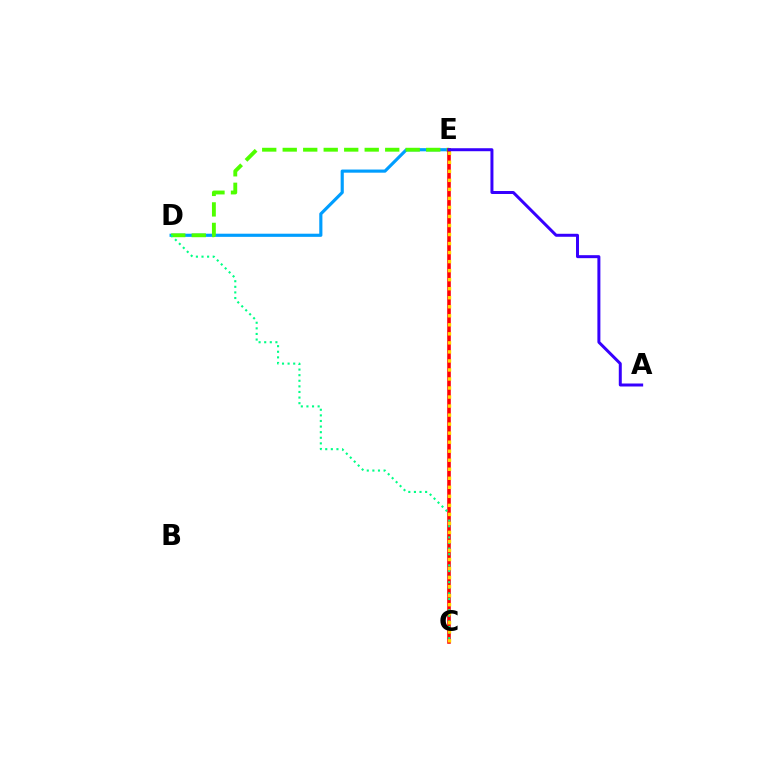{('D', 'E'): [{'color': '#009eff', 'line_style': 'solid', 'thickness': 2.27}, {'color': '#4fff00', 'line_style': 'dashed', 'thickness': 2.78}], ('C', 'E'): [{'color': '#ff00ed', 'line_style': 'dashed', 'thickness': 1.75}, {'color': '#ff0000', 'line_style': 'solid', 'thickness': 2.55}, {'color': '#ffd500', 'line_style': 'dotted', 'thickness': 2.45}], ('C', 'D'): [{'color': '#00ff86', 'line_style': 'dotted', 'thickness': 1.52}], ('A', 'E'): [{'color': '#3700ff', 'line_style': 'solid', 'thickness': 2.15}]}